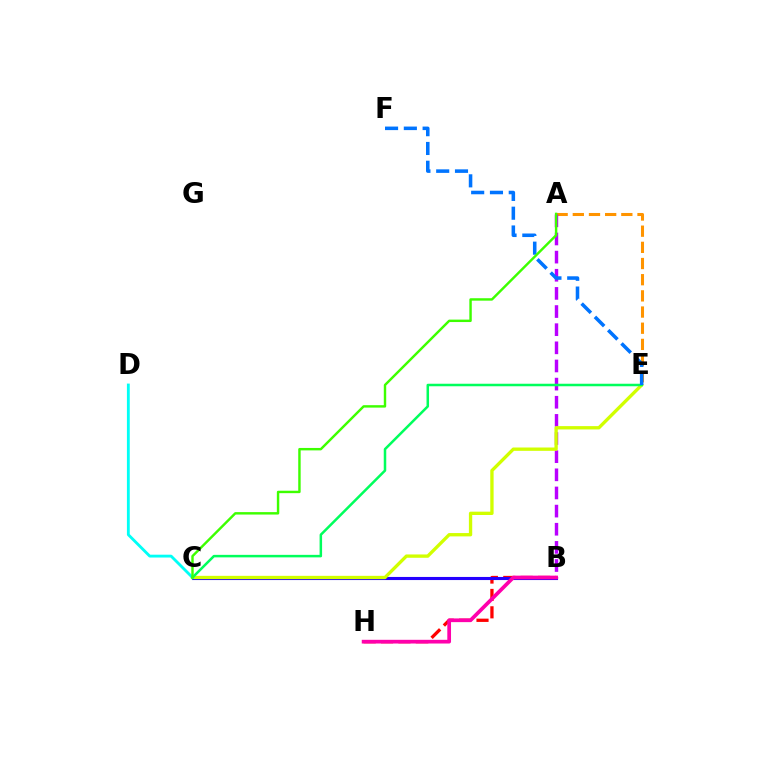{('A', 'E'): [{'color': '#ff9400', 'line_style': 'dashed', 'thickness': 2.2}], ('A', 'B'): [{'color': '#b900ff', 'line_style': 'dashed', 'thickness': 2.46}], ('B', 'H'): [{'color': '#ff0000', 'line_style': 'dashed', 'thickness': 2.36}, {'color': '#ff00ac', 'line_style': 'solid', 'thickness': 2.67}], ('B', 'C'): [{'color': '#2500ff', 'line_style': 'solid', 'thickness': 2.23}], ('C', 'E'): [{'color': '#d1ff00', 'line_style': 'solid', 'thickness': 2.4}, {'color': '#00ff5c', 'line_style': 'solid', 'thickness': 1.81}], ('C', 'D'): [{'color': '#00fff6', 'line_style': 'solid', 'thickness': 2.04}], ('E', 'F'): [{'color': '#0074ff', 'line_style': 'dashed', 'thickness': 2.55}], ('A', 'C'): [{'color': '#3dff00', 'line_style': 'solid', 'thickness': 1.75}]}